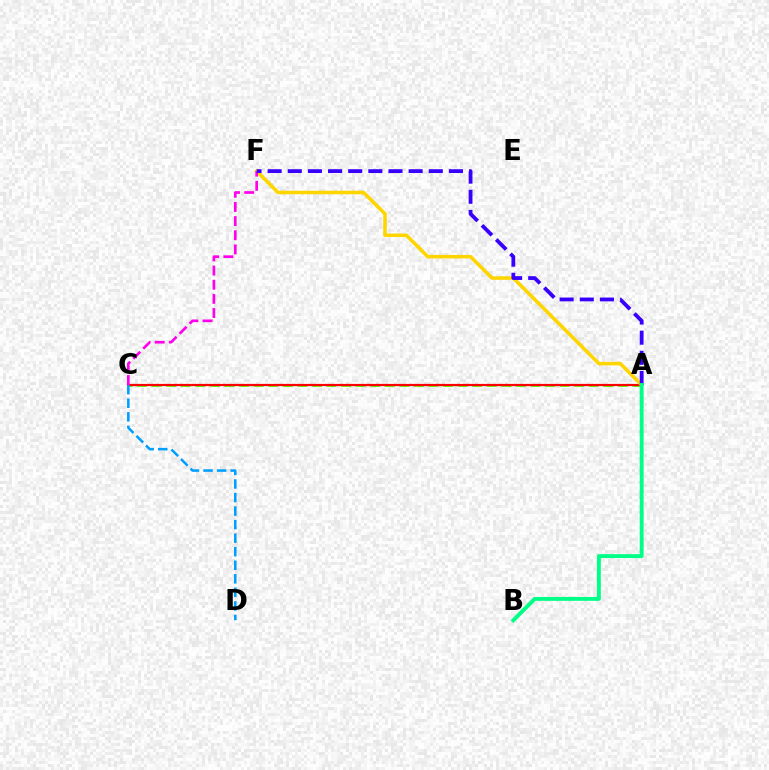{('A', 'C'): [{'color': '#4fff00', 'line_style': 'dashed', 'thickness': 1.98}, {'color': '#ff0000', 'line_style': 'solid', 'thickness': 1.59}], ('A', 'F'): [{'color': '#ffd500', 'line_style': 'solid', 'thickness': 2.56}, {'color': '#3700ff', 'line_style': 'dashed', 'thickness': 2.74}], ('C', 'F'): [{'color': '#ff00ed', 'line_style': 'dashed', 'thickness': 1.92}], ('C', 'D'): [{'color': '#009eff', 'line_style': 'dashed', 'thickness': 1.84}], ('A', 'B'): [{'color': '#00ff86', 'line_style': 'solid', 'thickness': 2.81}]}